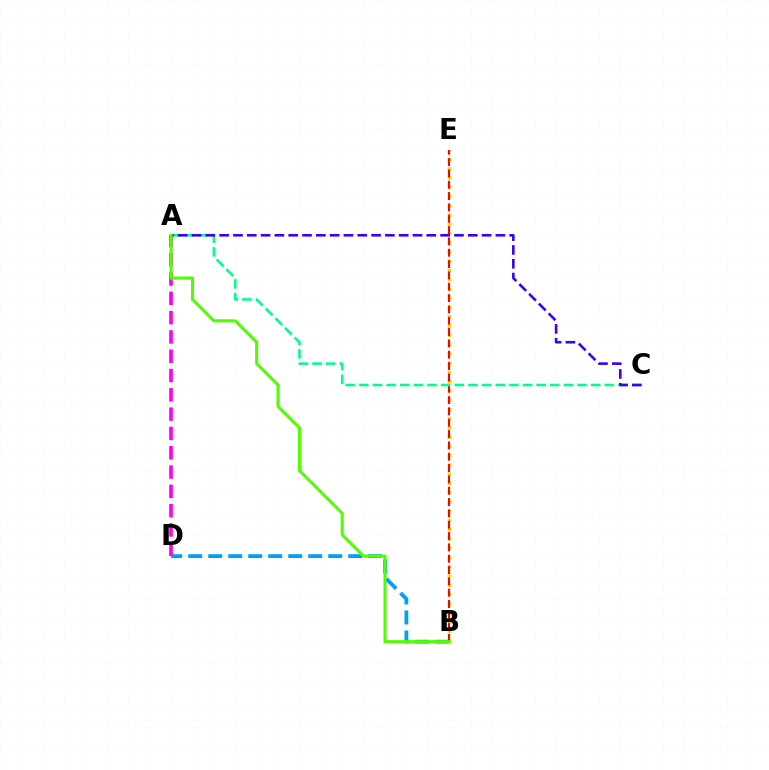{('B', 'E'): [{'color': '#ffd500', 'line_style': 'dotted', 'thickness': 2.51}, {'color': '#ff0000', 'line_style': 'dashed', 'thickness': 1.54}], ('B', 'D'): [{'color': '#009eff', 'line_style': 'dashed', 'thickness': 2.72}], ('A', 'D'): [{'color': '#ff00ed', 'line_style': 'dashed', 'thickness': 2.62}], ('A', 'C'): [{'color': '#00ff86', 'line_style': 'dashed', 'thickness': 1.85}, {'color': '#3700ff', 'line_style': 'dashed', 'thickness': 1.88}], ('A', 'B'): [{'color': '#4fff00', 'line_style': 'solid', 'thickness': 2.2}]}